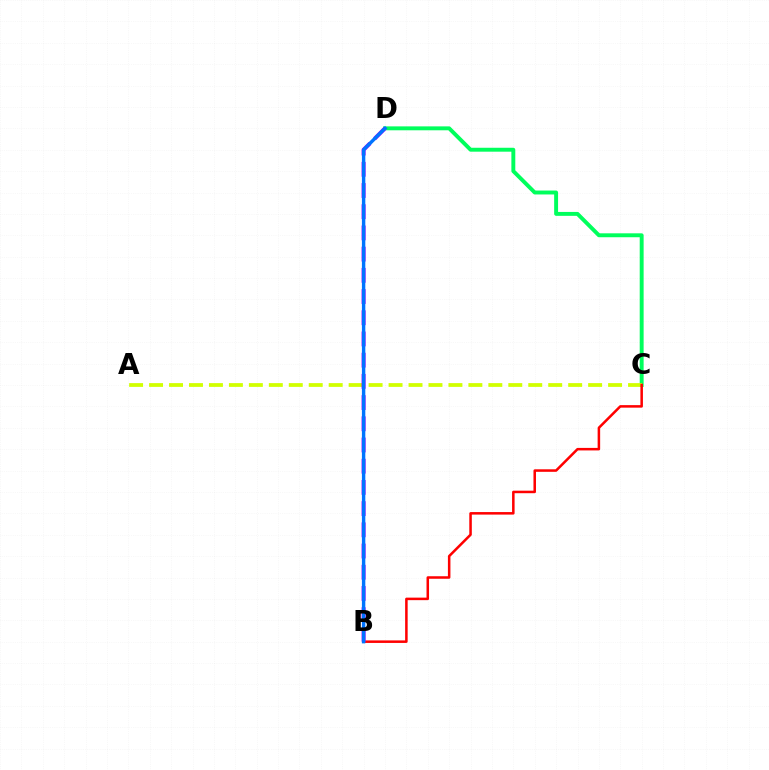{('C', 'D'): [{'color': '#00ff5c', 'line_style': 'solid', 'thickness': 2.82}], ('A', 'C'): [{'color': '#d1ff00', 'line_style': 'dashed', 'thickness': 2.71}], ('B', 'C'): [{'color': '#ff0000', 'line_style': 'solid', 'thickness': 1.82}], ('B', 'D'): [{'color': '#b900ff', 'line_style': 'dashed', 'thickness': 2.88}, {'color': '#0074ff', 'line_style': 'solid', 'thickness': 2.46}]}